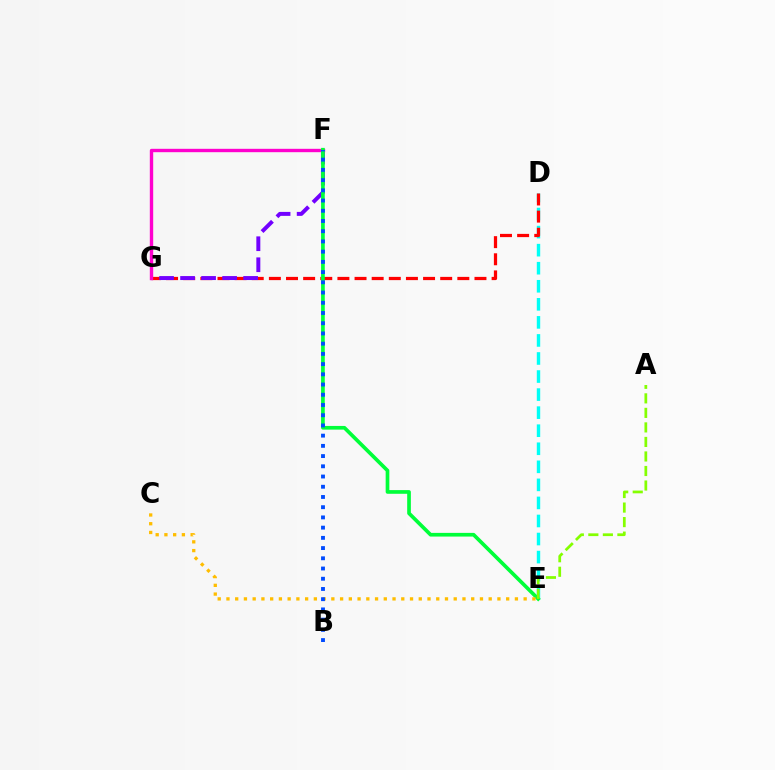{('D', 'E'): [{'color': '#00fff6', 'line_style': 'dashed', 'thickness': 2.45}], ('D', 'G'): [{'color': '#ff0000', 'line_style': 'dashed', 'thickness': 2.33}], ('F', 'G'): [{'color': '#7200ff', 'line_style': 'dashed', 'thickness': 2.86}, {'color': '#ff00cf', 'line_style': 'solid', 'thickness': 2.43}], ('E', 'F'): [{'color': '#00ff39', 'line_style': 'solid', 'thickness': 2.65}], ('C', 'E'): [{'color': '#ffbd00', 'line_style': 'dotted', 'thickness': 2.37}], ('B', 'F'): [{'color': '#004bff', 'line_style': 'dotted', 'thickness': 2.78}], ('A', 'E'): [{'color': '#84ff00', 'line_style': 'dashed', 'thickness': 1.97}]}